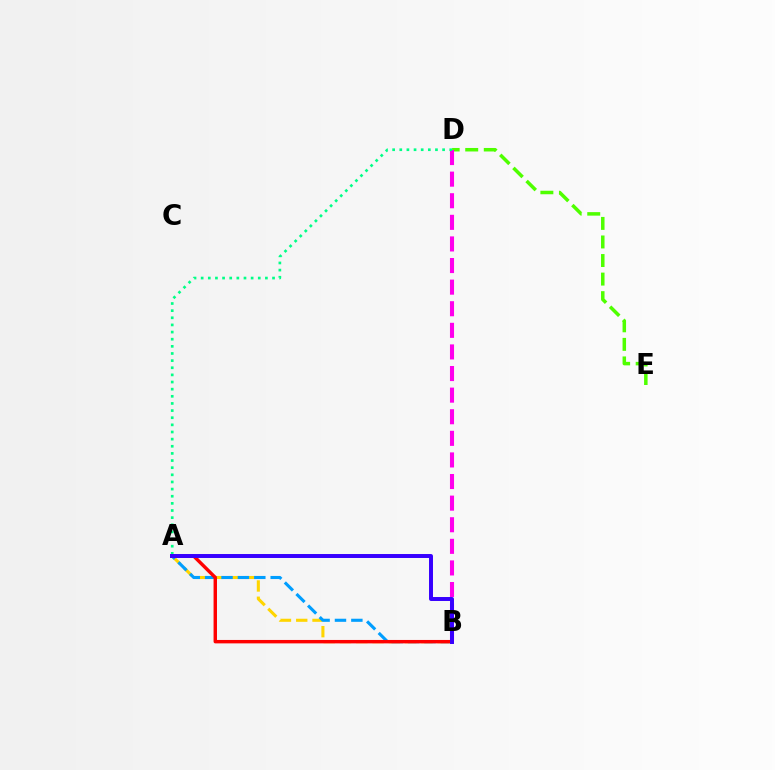{('D', 'E'): [{'color': '#4fff00', 'line_style': 'dashed', 'thickness': 2.52}], ('B', 'D'): [{'color': '#ff00ed', 'line_style': 'dashed', 'thickness': 2.93}], ('A', 'B'): [{'color': '#ffd500', 'line_style': 'dashed', 'thickness': 2.21}, {'color': '#009eff', 'line_style': 'dashed', 'thickness': 2.23}, {'color': '#ff0000', 'line_style': 'solid', 'thickness': 2.46}, {'color': '#3700ff', 'line_style': 'solid', 'thickness': 2.85}], ('A', 'D'): [{'color': '#00ff86', 'line_style': 'dotted', 'thickness': 1.94}]}